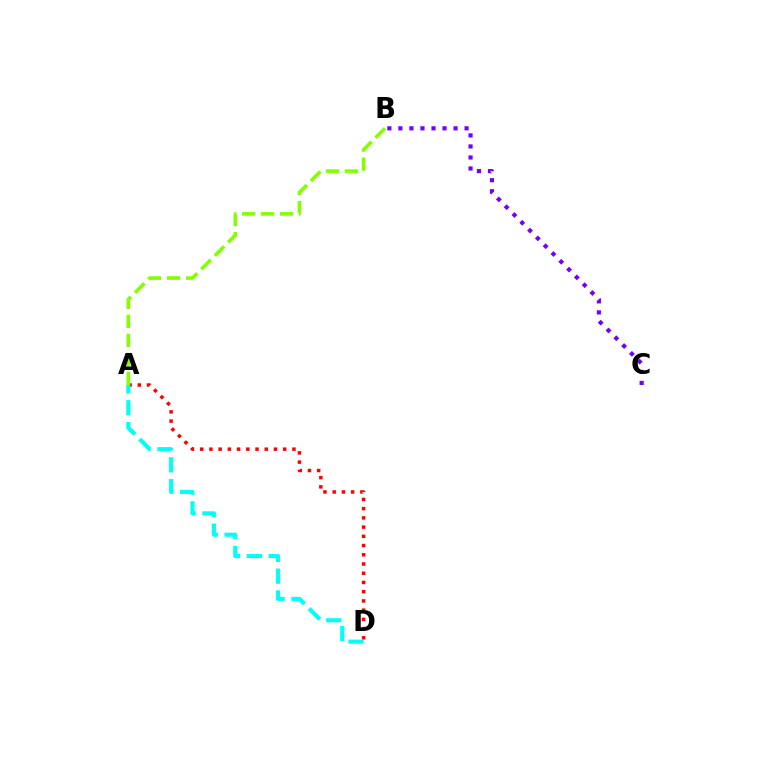{('A', 'D'): [{'color': '#ff0000', 'line_style': 'dotted', 'thickness': 2.51}, {'color': '#00fff6', 'line_style': 'dashed', 'thickness': 2.96}], ('B', 'C'): [{'color': '#7200ff', 'line_style': 'dotted', 'thickness': 3.0}], ('A', 'B'): [{'color': '#84ff00', 'line_style': 'dashed', 'thickness': 2.58}]}